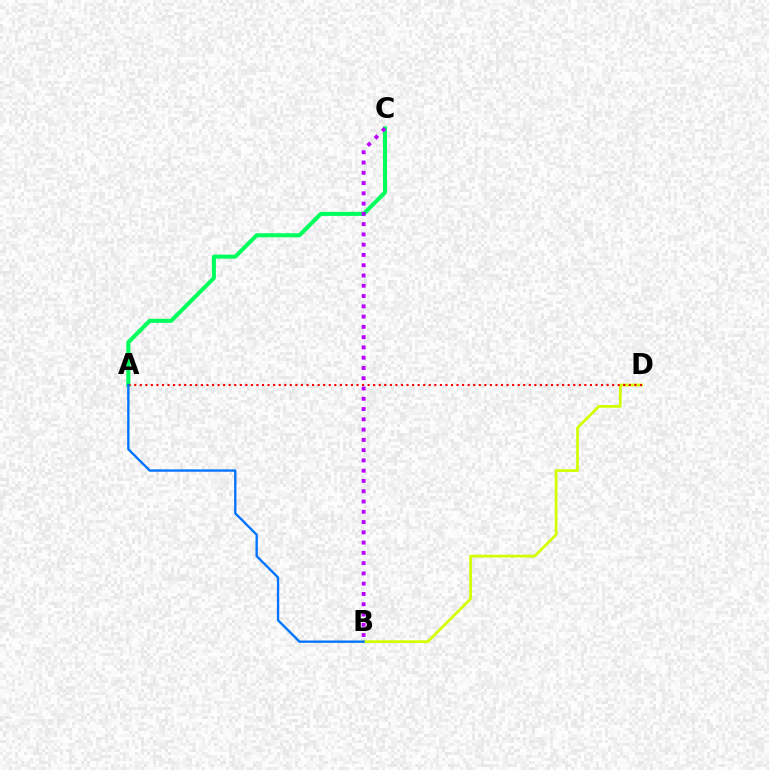{('B', 'D'): [{'color': '#d1ff00', 'line_style': 'solid', 'thickness': 1.98}], ('A', 'C'): [{'color': '#00ff5c', 'line_style': 'solid', 'thickness': 2.92}], ('A', 'D'): [{'color': '#ff0000', 'line_style': 'dotted', 'thickness': 1.51}], ('A', 'B'): [{'color': '#0074ff', 'line_style': 'solid', 'thickness': 1.69}], ('B', 'C'): [{'color': '#b900ff', 'line_style': 'dotted', 'thickness': 2.79}]}